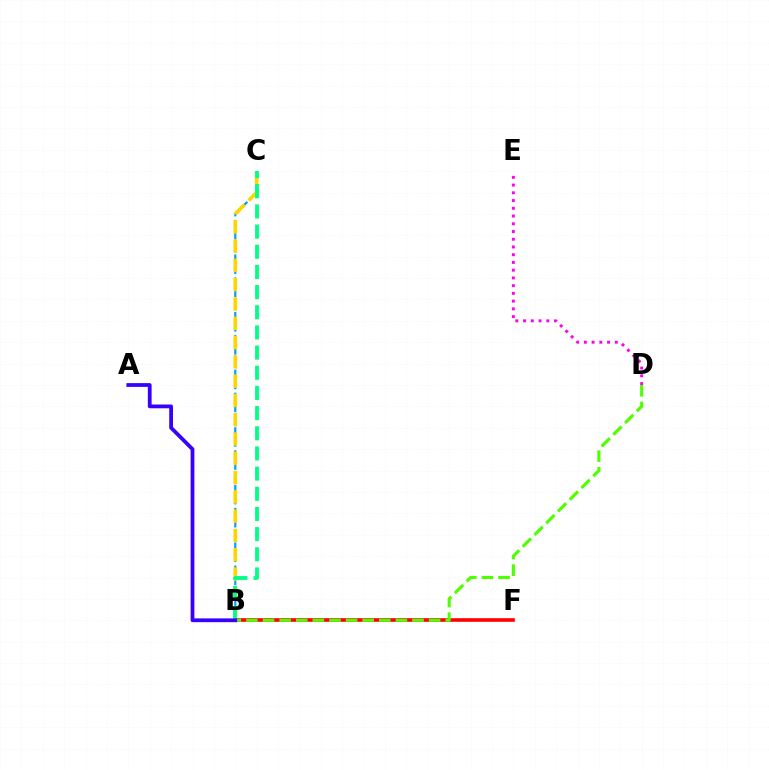{('B', 'C'): [{'color': '#009eff', 'line_style': 'dashed', 'thickness': 1.57}, {'color': '#ffd500', 'line_style': 'dashed', 'thickness': 2.62}, {'color': '#00ff86', 'line_style': 'dashed', 'thickness': 2.74}], ('B', 'F'): [{'color': '#ff0000', 'line_style': 'solid', 'thickness': 2.61}], ('B', 'D'): [{'color': '#4fff00', 'line_style': 'dashed', 'thickness': 2.26}], ('D', 'E'): [{'color': '#ff00ed', 'line_style': 'dotted', 'thickness': 2.1}], ('A', 'B'): [{'color': '#3700ff', 'line_style': 'solid', 'thickness': 2.72}]}